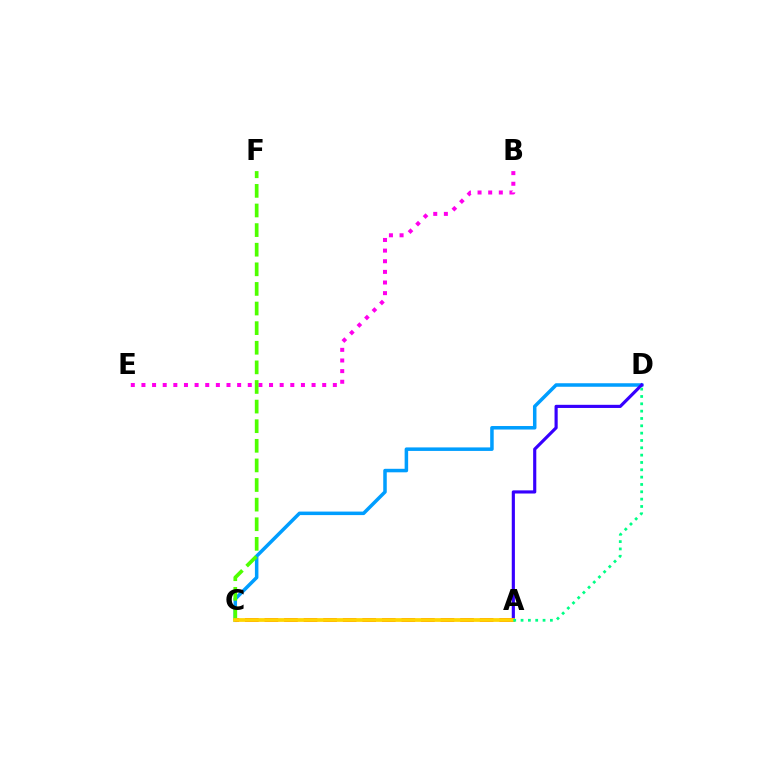{('C', 'D'): [{'color': '#009eff', 'line_style': 'solid', 'thickness': 2.53}], ('B', 'E'): [{'color': '#ff00ed', 'line_style': 'dotted', 'thickness': 2.89}], ('A', 'D'): [{'color': '#3700ff', 'line_style': 'solid', 'thickness': 2.27}, {'color': '#00ff86', 'line_style': 'dotted', 'thickness': 1.99}], ('A', 'C'): [{'color': '#ff0000', 'line_style': 'dashed', 'thickness': 2.66}, {'color': '#ffd500', 'line_style': 'solid', 'thickness': 2.69}], ('C', 'F'): [{'color': '#4fff00', 'line_style': 'dashed', 'thickness': 2.66}]}